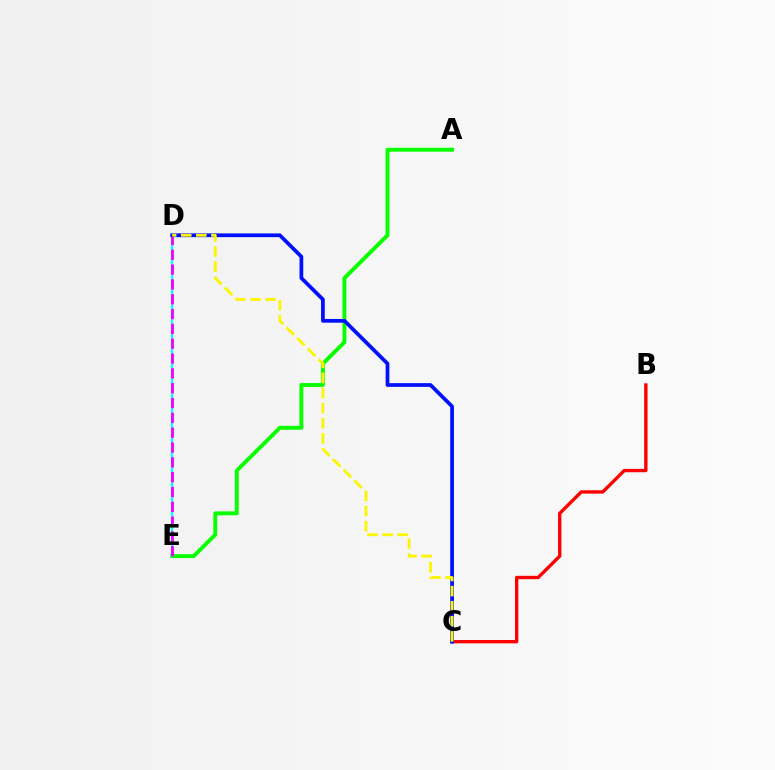{('A', 'E'): [{'color': '#08ff00', 'line_style': 'solid', 'thickness': 2.82}], ('D', 'E'): [{'color': '#00fff6', 'line_style': 'solid', 'thickness': 1.55}, {'color': '#ee00ff', 'line_style': 'dashed', 'thickness': 2.01}], ('B', 'C'): [{'color': '#ff0000', 'line_style': 'solid', 'thickness': 2.41}], ('C', 'D'): [{'color': '#0010ff', 'line_style': 'solid', 'thickness': 2.69}, {'color': '#fcf500', 'line_style': 'dashed', 'thickness': 2.05}]}